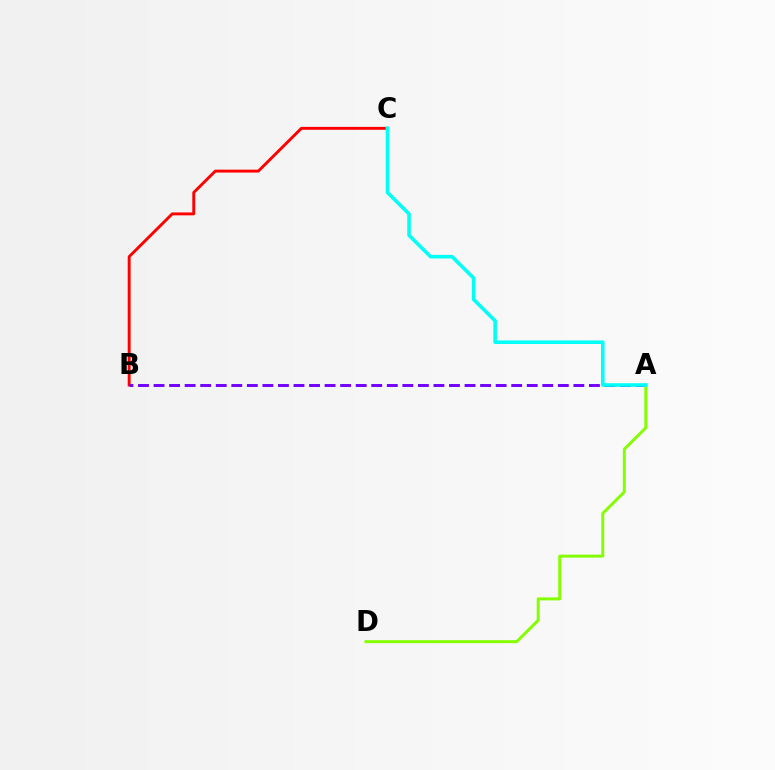{('B', 'C'): [{'color': '#ff0000', 'line_style': 'solid', 'thickness': 2.09}], ('A', 'B'): [{'color': '#7200ff', 'line_style': 'dashed', 'thickness': 2.11}], ('A', 'D'): [{'color': '#84ff00', 'line_style': 'solid', 'thickness': 2.14}], ('A', 'C'): [{'color': '#00fff6', 'line_style': 'solid', 'thickness': 2.58}]}